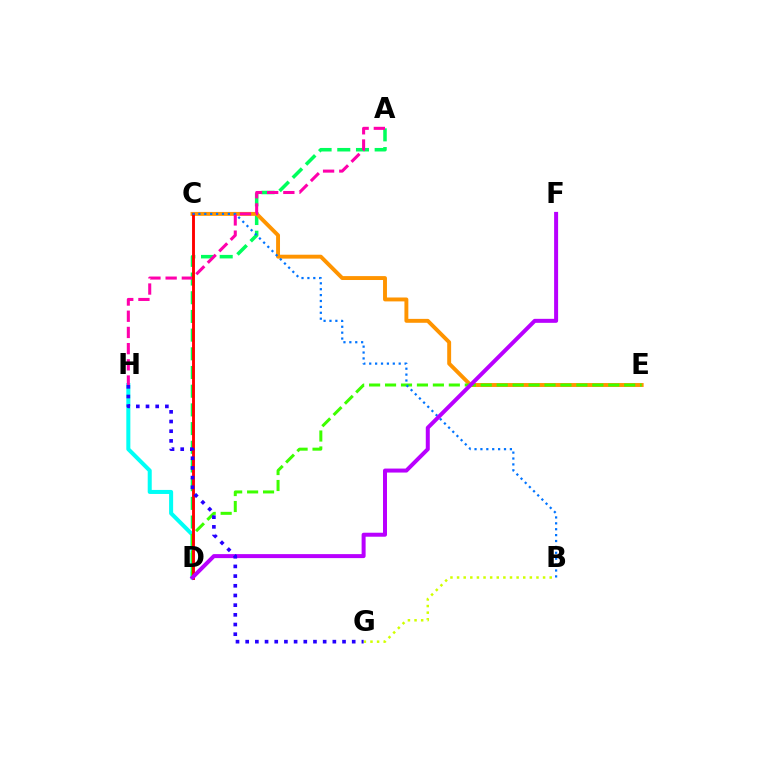{('D', 'H'): [{'color': '#00fff6', 'line_style': 'solid', 'thickness': 2.9}], ('A', 'D'): [{'color': '#00ff5c', 'line_style': 'dashed', 'thickness': 2.54}], ('C', 'E'): [{'color': '#ff9400', 'line_style': 'solid', 'thickness': 2.81}], ('A', 'H'): [{'color': '#ff00ac', 'line_style': 'dashed', 'thickness': 2.2}], ('D', 'E'): [{'color': '#3dff00', 'line_style': 'dashed', 'thickness': 2.17}], ('C', 'D'): [{'color': '#ff0000', 'line_style': 'solid', 'thickness': 2.08}], ('B', 'G'): [{'color': '#d1ff00', 'line_style': 'dotted', 'thickness': 1.8}], ('B', 'C'): [{'color': '#0074ff', 'line_style': 'dotted', 'thickness': 1.6}], ('D', 'F'): [{'color': '#b900ff', 'line_style': 'solid', 'thickness': 2.88}], ('G', 'H'): [{'color': '#2500ff', 'line_style': 'dotted', 'thickness': 2.63}]}